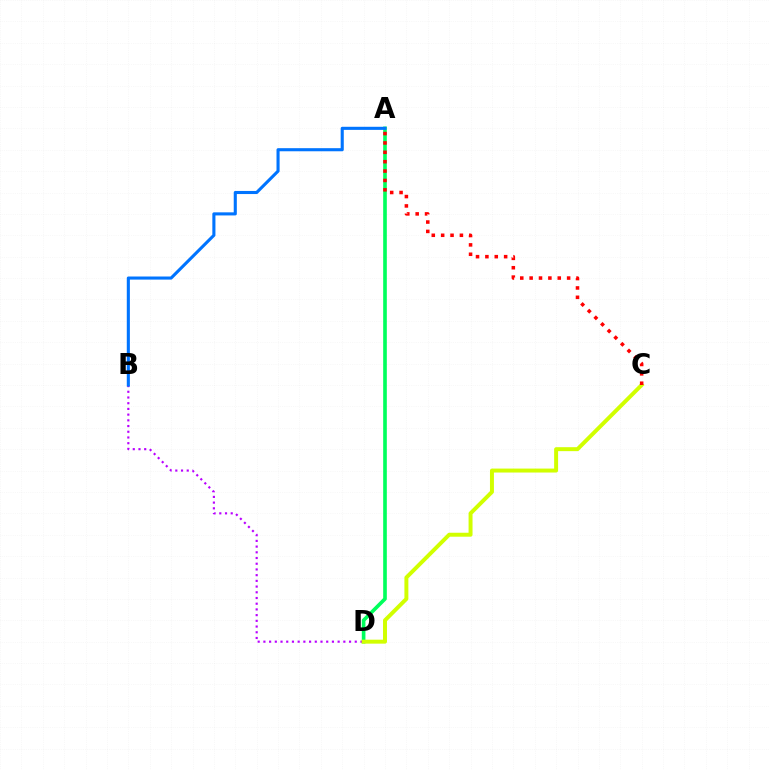{('A', 'D'): [{'color': '#00ff5c', 'line_style': 'solid', 'thickness': 2.62}], ('B', 'D'): [{'color': '#b900ff', 'line_style': 'dotted', 'thickness': 1.55}], ('A', 'B'): [{'color': '#0074ff', 'line_style': 'solid', 'thickness': 2.23}], ('C', 'D'): [{'color': '#d1ff00', 'line_style': 'solid', 'thickness': 2.85}], ('A', 'C'): [{'color': '#ff0000', 'line_style': 'dotted', 'thickness': 2.55}]}